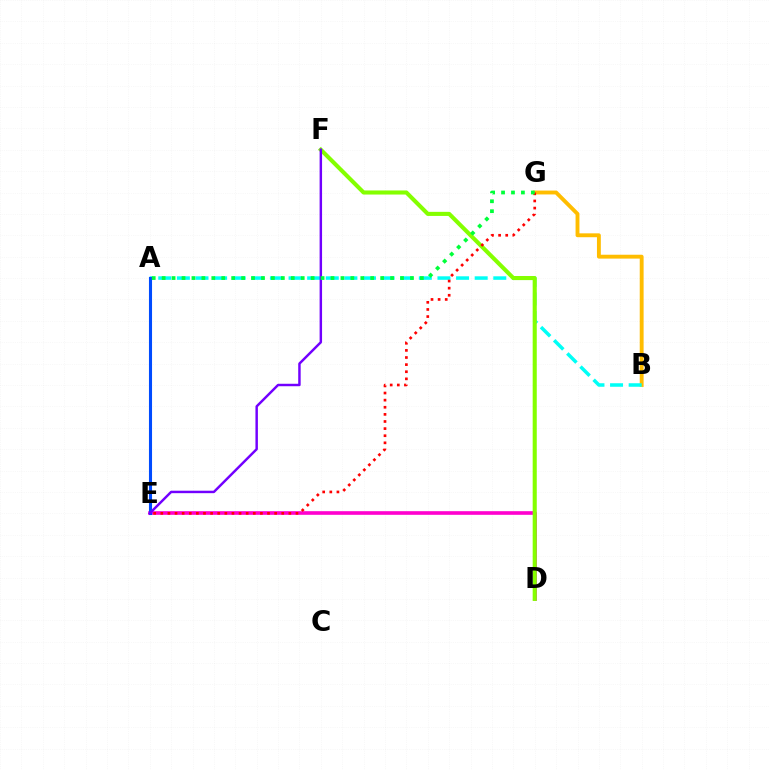{('B', 'G'): [{'color': '#ffbd00', 'line_style': 'solid', 'thickness': 2.79}], ('A', 'B'): [{'color': '#00fff6', 'line_style': 'dashed', 'thickness': 2.53}], ('D', 'E'): [{'color': '#ff00cf', 'line_style': 'solid', 'thickness': 2.61}], ('D', 'F'): [{'color': '#84ff00', 'line_style': 'solid', 'thickness': 2.94}], ('E', 'G'): [{'color': '#ff0000', 'line_style': 'dotted', 'thickness': 1.93}], ('A', 'E'): [{'color': '#004bff', 'line_style': 'solid', 'thickness': 2.22}], ('E', 'F'): [{'color': '#7200ff', 'line_style': 'solid', 'thickness': 1.77}], ('A', 'G'): [{'color': '#00ff39', 'line_style': 'dotted', 'thickness': 2.7}]}